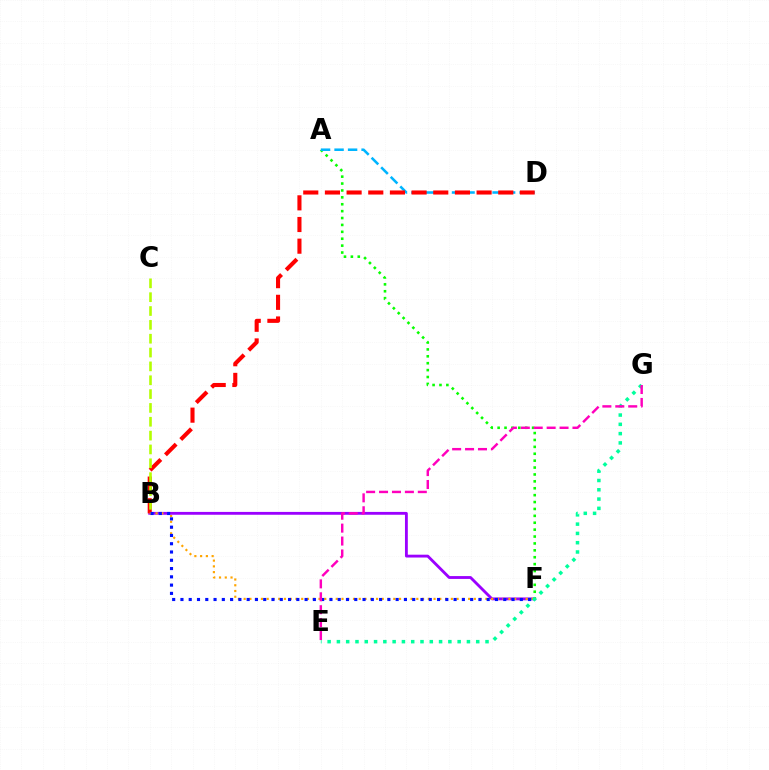{('B', 'F'): [{'color': '#9b00ff', 'line_style': 'solid', 'thickness': 2.05}, {'color': '#ffa500', 'line_style': 'dotted', 'thickness': 1.56}, {'color': '#0010ff', 'line_style': 'dotted', 'thickness': 2.25}], ('A', 'F'): [{'color': '#08ff00', 'line_style': 'dotted', 'thickness': 1.87}], ('A', 'D'): [{'color': '#00b5ff', 'line_style': 'dashed', 'thickness': 1.84}], ('B', 'D'): [{'color': '#ff0000', 'line_style': 'dashed', 'thickness': 2.94}], ('B', 'C'): [{'color': '#b3ff00', 'line_style': 'dashed', 'thickness': 1.88}], ('E', 'G'): [{'color': '#00ff9d', 'line_style': 'dotted', 'thickness': 2.52}, {'color': '#ff00bd', 'line_style': 'dashed', 'thickness': 1.75}]}